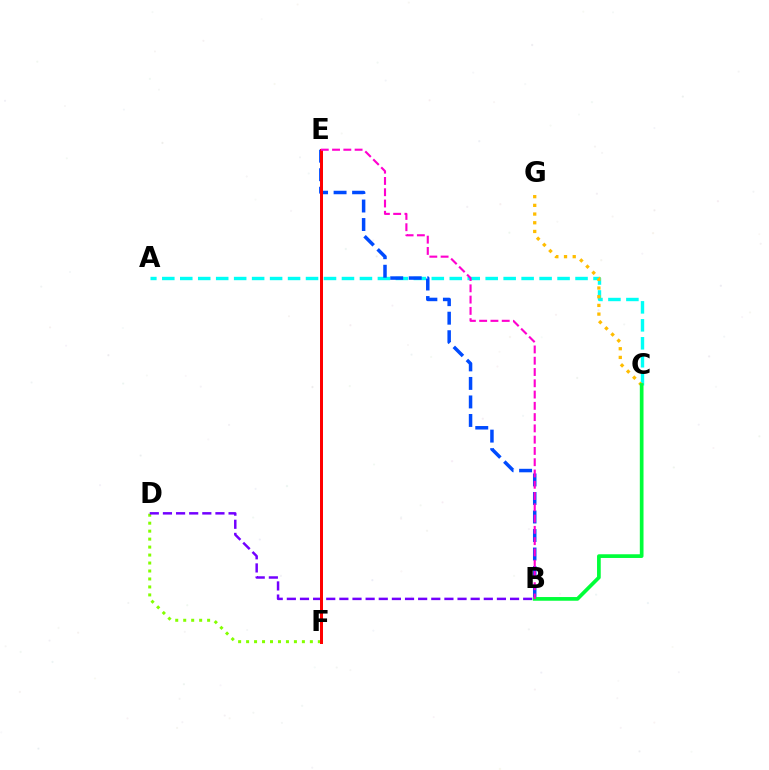{('A', 'C'): [{'color': '#00fff6', 'line_style': 'dashed', 'thickness': 2.44}], ('D', 'F'): [{'color': '#84ff00', 'line_style': 'dotted', 'thickness': 2.17}], ('B', 'D'): [{'color': '#7200ff', 'line_style': 'dashed', 'thickness': 1.78}], ('B', 'E'): [{'color': '#004bff', 'line_style': 'dashed', 'thickness': 2.52}, {'color': '#ff00cf', 'line_style': 'dashed', 'thickness': 1.53}], ('C', 'G'): [{'color': '#ffbd00', 'line_style': 'dotted', 'thickness': 2.36}], ('E', 'F'): [{'color': '#ff0000', 'line_style': 'solid', 'thickness': 2.15}], ('B', 'C'): [{'color': '#00ff39', 'line_style': 'solid', 'thickness': 2.66}]}